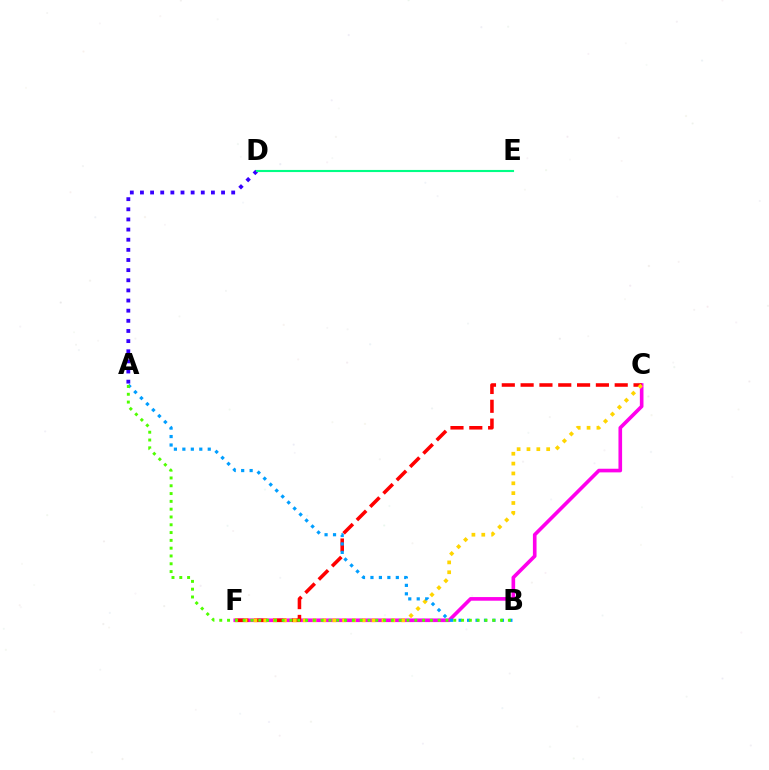{('C', 'F'): [{'color': '#ff00ed', 'line_style': 'solid', 'thickness': 2.62}, {'color': '#ff0000', 'line_style': 'dashed', 'thickness': 2.56}, {'color': '#ffd500', 'line_style': 'dotted', 'thickness': 2.68}], ('A', 'D'): [{'color': '#3700ff', 'line_style': 'dotted', 'thickness': 2.75}], ('A', 'B'): [{'color': '#009eff', 'line_style': 'dotted', 'thickness': 2.3}, {'color': '#4fff00', 'line_style': 'dotted', 'thickness': 2.12}], ('D', 'E'): [{'color': '#00ff86', 'line_style': 'solid', 'thickness': 1.52}]}